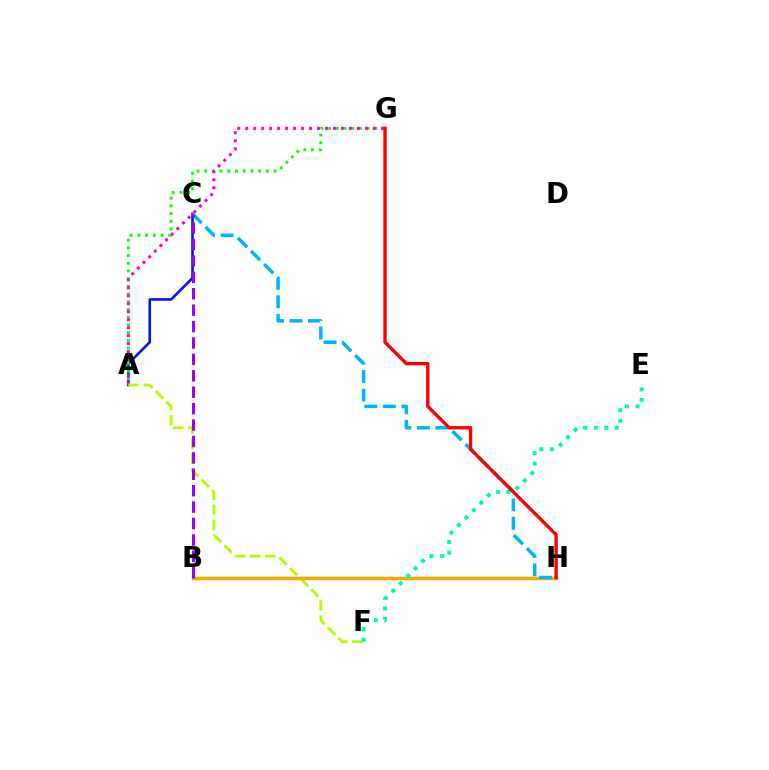{('A', 'C'): [{'color': '#0010ff', 'line_style': 'solid', 'thickness': 1.86}], ('A', 'G'): [{'color': '#08ff00', 'line_style': 'dotted', 'thickness': 2.09}, {'color': '#ff00bd', 'line_style': 'dotted', 'thickness': 2.17}], ('A', 'F'): [{'color': '#b3ff00', 'line_style': 'dashed', 'thickness': 2.04}], ('B', 'H'): [{'color': '#ffa500', 'line_style': 'solid', 'thickness': 2.5}], ('C', 'H'): [{'color': '#00b5ff', 'line_style': 'dashed', 'thickness': 2.51}], ('B', 'C'): [{'color': '#9b00ff', 'line_style': 'dashed', 'thickness': 2.23}], ('E', 'F'): [{'color': '#00ff9d', 'line_style': 'dotted', 'thickness': 2.86}], ('G', 'H'): [{'color': '#ff0000', 'line_style': 'solid', 'thickness': 2.42}]}